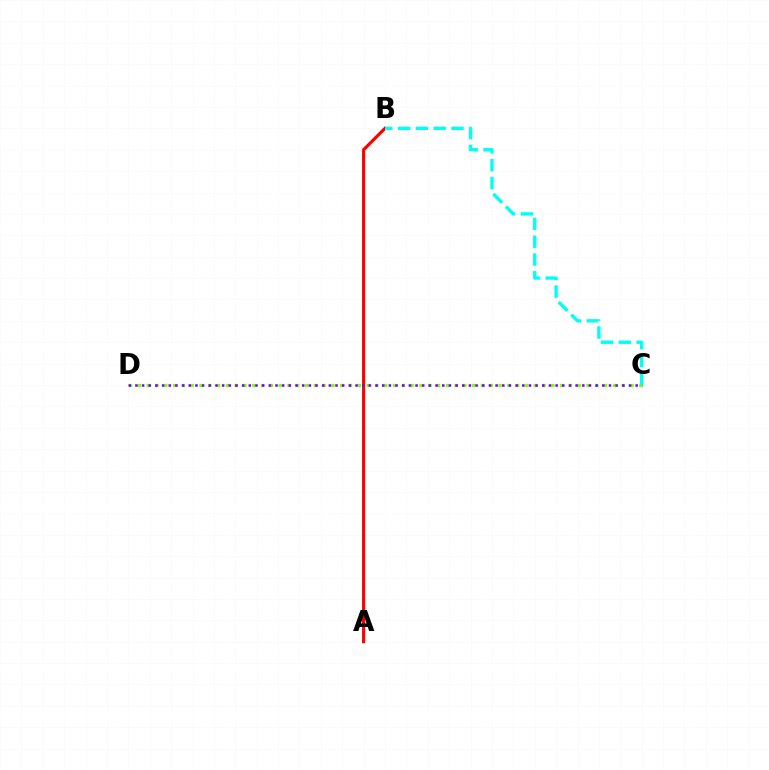{('C', 'D'): [{'color': '#84ff00', 'line_style': 'dotted', 'thickness': 2.39}, {'color': '#7200ff', 'line_style': 'dotted', 'thickness': 1.81}], ('A', 'B'): [{'color': '#ff0000', 'line_style': 'solid', 'thickness': 2.25}], ('B', 'C'): [{'color': '#00fff6', 'line_style': 'dashed', 'thickness': 2.42}]}